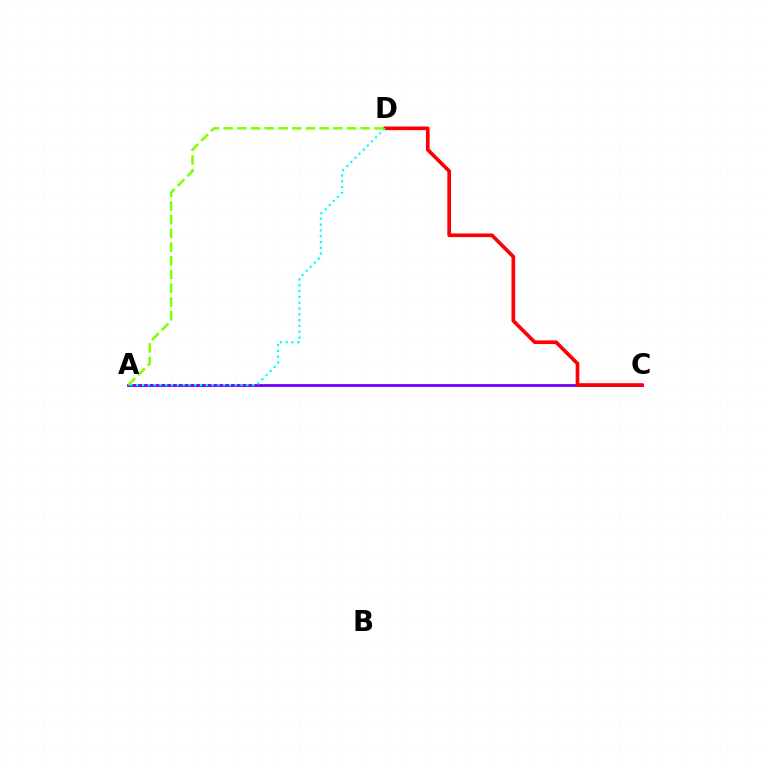{('A', 'C'): [{'color': '#7200ff', 'line_style': 'solid', 'thickness': 2.02}], ('C', 'D'): [{'color': '#ff0000', 'line_style': 'solid', 'thickness': 2.64}], ('A', 'D'): [{'color': '#84ff00', 'line_style': 'dashed', 'thickness': 1.86}, {'color': '#00fff6', 'line_style': 'dotted', 'thickness': 1.58}]}